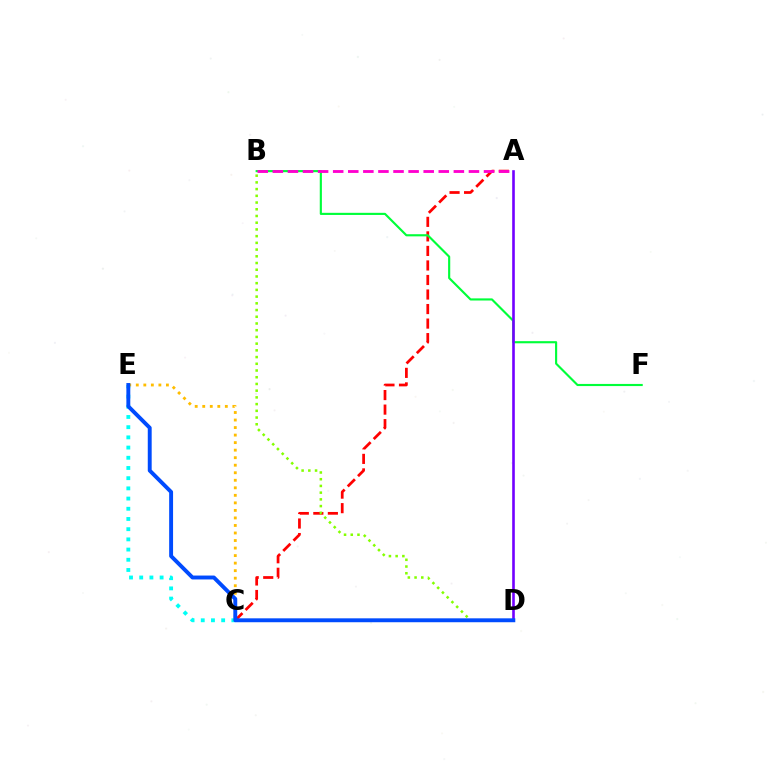{('C', 'E'): [{'color': '#00fff6', 'line_style': 'dotted', 'thickness': 2.77}, {'color': '#ffbd00', 'line_style': 'dotted', 'thickness': 2.05}], ('A', 'C'): [{'color': '#ff0000', 'line_style': 'dashed', 'thickness': 1.97}], ('B', 'F'): [{'color': '#00ff39', 'line_style': 'solid', 'thickness': 1.54}], ('B', 'D'): [{'color': '#84ff00', 'line_style': 'dotted', 'thickness': 1.83}], ('A', 'D'): [{'color': '#7200ff', 'line_style': 'solid', 'thickness': 1.88}], ('A', 'B'): [{'color': '#ff00cf', 'line_style': 'dashed', 'thickness': 2.05}], ('D', 'E'): [{'color': '#004bff', 'line_style': 'solid', 'thickness': 2.81}]}